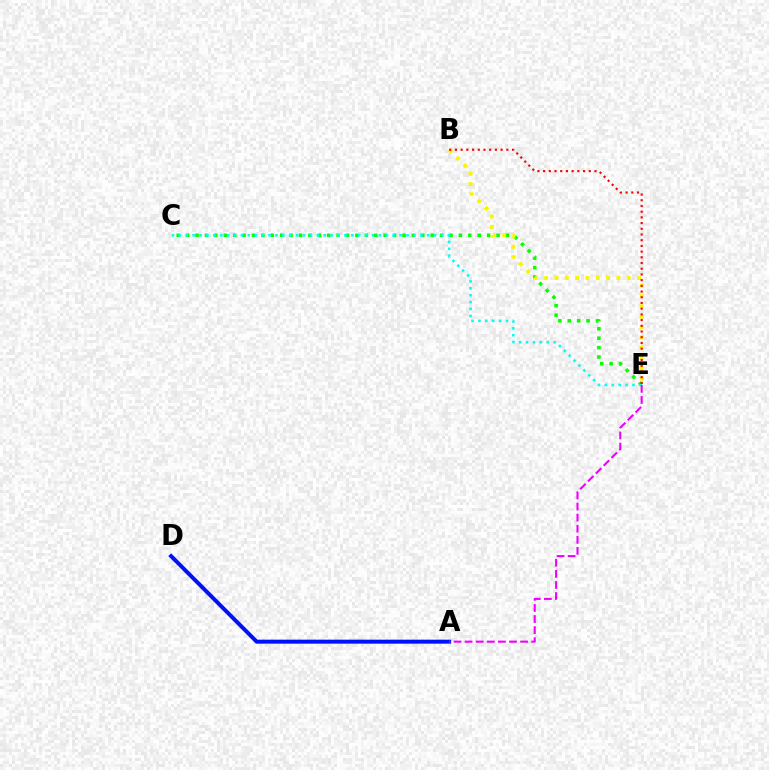{('C', 'E'): [{'color': '#08ff00', 'line_style': 'dotted', 'thickness': 2.56}, {'color': '#00fff6', 'line_style': 'dotted', 'thickness': 1.87}], ('A', 'D'): [{'color': '#0010ff', 'line_style': 'solid', 'thickness': 2.87}], ('B', 'E'): [{'color': '#fcf500', 'line_style': 'dotted', 'thickness': 2.8}, {'color': '#ff0000', 'line_style': 'dotted', 'thickness': 1.55}], ('A', 'E'): [{'color': '#ee00ff', 'line_style': 'dashed', 'thickness': 1.51}]}